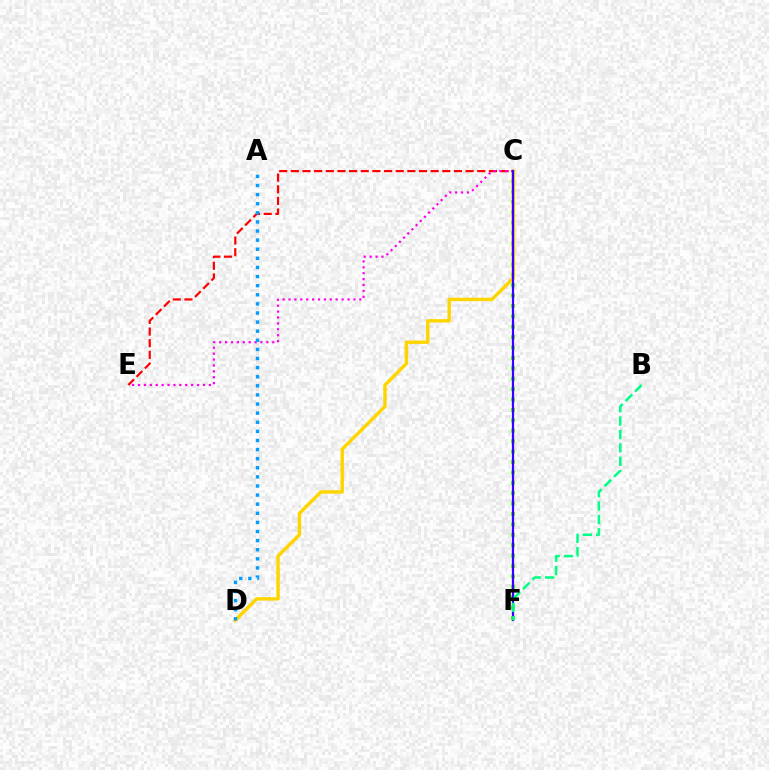{('C', 'F'): [{'color': '#4fff00', 'line_style': 'dotted', 'thickness': 2.83}, {'color': '#3700ff', 'line_style': 'solid', 'thickness': 1.59}], ('C', 'E'): [{'color': '#ff0000', 'line_style': 'dashed', 'thickness': 1.58}, {'color': '#ff00ed', 'line_style': 'dotted', 'thickness': 1.6}], ('C', 'D'): [{'color': '#ffd500', 'line_style': 'solid', 'thickness': 2.47}], ('A', 'D'): [{'color': '#009eff', 'line_style': 'dotted', 'thickness': 2.47}], ('B', 'F'): [{'color': '#00ff86', 'line_style': 'dashed', 'thickness': 1.82}]}